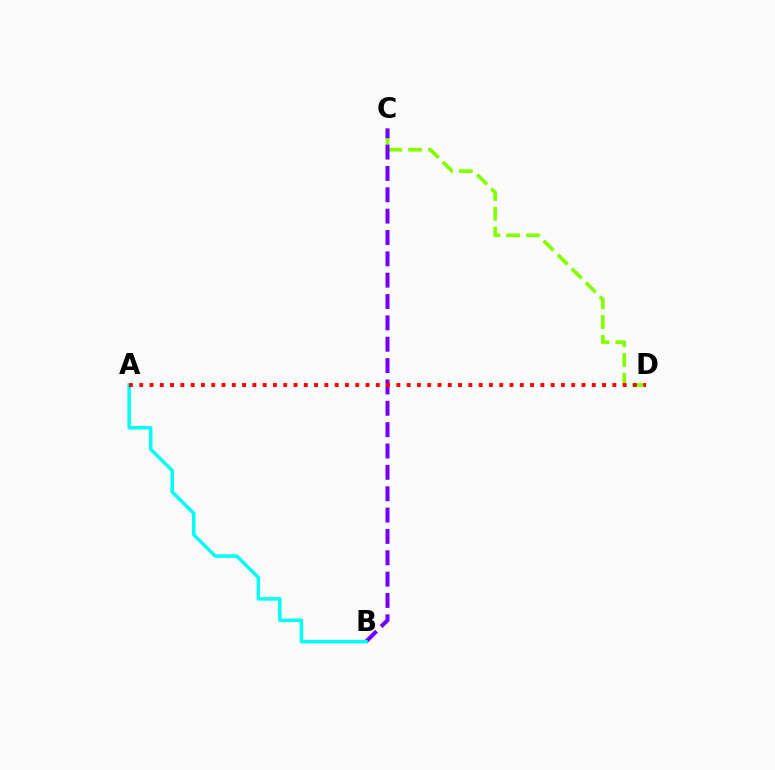{('C', 'D'): [{'color': '#84ff00', 'line_style': 'dashed', 'thickness': 2.69}], ('B', 'C'): [{'color': '#7200ff', 'line_style': 'dashed', 'thickness': 2.9}], ('A', 'B'): [{'color': '#00fff6', 'line_style': 'solid', 'thickness': 2.53}], ('A', 'D'): [{'color': '#ff0000', 'line_style': 'dotted', 'thickness': 2.79}]}